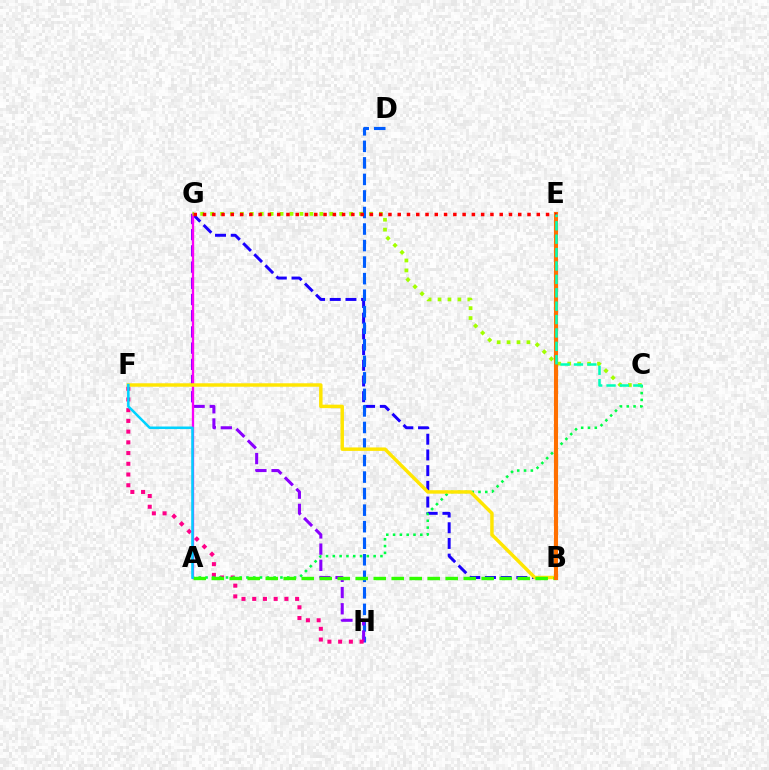{('B', 'G'): [{'color': '#1900ff', 'line_style': 'dashed', 'thickness': 2.13}], ('D', 'H'): [{'color': '#005dff', 'line_style': 'dashed', 'thickness': 2.25}], ('G', 'H'): [{'color': '#8a00ff', 'line_style': 'dashed', 'thickness': 2.2}], ('F', 'H'): [{'color': '#ff0088', 'line_style': 'dotted', 'thickness': 2.91}], ('A', 'G'): [{'color': '#fa00f9', 'line_style': 'solid', 'thickness': 1.66}], ('A', 'C'): [{'color': '#00ff45', 'line_style': 'dotted', 'thickness': 1.85}], ('B', 'F'): [{'color': '#ffe600', 'line_style': 'solid', 'thickness': 2.49}], ('C', 'G'): [{'color': '#a2ff00', 'line_style': 'dotted', 'thickness': 2.7}], ('A', 'B'): [{'color': '#31ff00', 'line_style': 'dashed', 'thickness': 2.44}], ('A', 'F'): [{'color': '#00d3ff', 'line_style': 'solid', 'thickness': 1.83}], ('B', 'E'): [{'color': '#ff7000', 'line_style': 'solid', 'thickness': 2.95}], ('E', 'G'): [{'color': '#ff0000', 'line_style': 'dotted', 'thickness': 2.52}], ('C', 'E'): [{'color': '#00ffbb', 'line_style': 'dashed', 'thickness': 1.82}]}